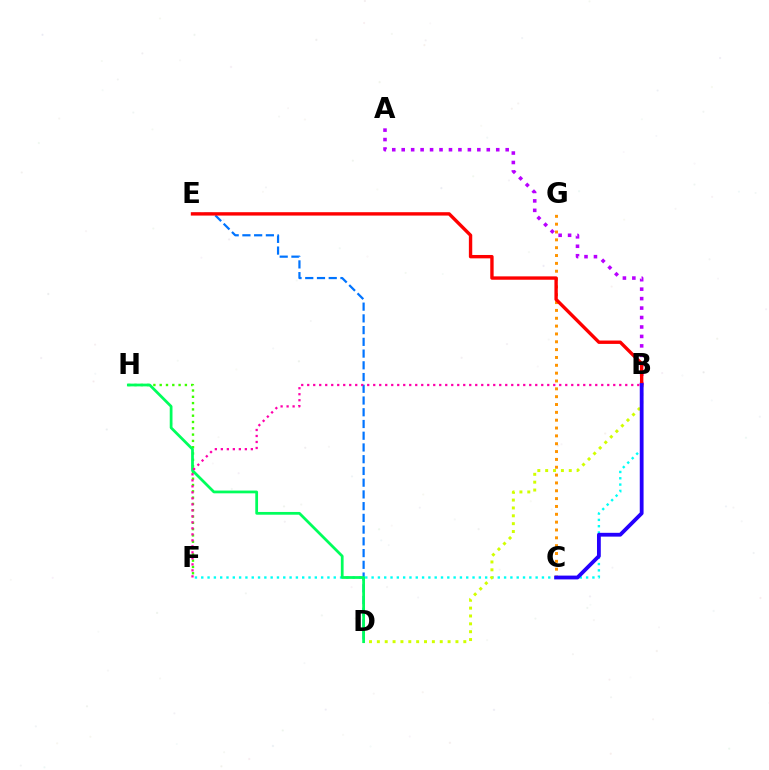{('D', 'E'): [{'color': '#0074ff', 'line_style': 'dashed', 'thickness': 1.59}], ('A', 'B'): [{'color': '#b900ff', 'line_style': 'dotted', 'thickness': 2.57}], ('F', 'H'): [{'color': '#3dff00', 'line_style': 'dotted', 'thickness': 1.71}], ('B', 'F'): [{'color': '#00fff6', 'line_style': 'dotted', 'thickness': 1.71}, {'color': '#ff00ac', 'line_style': 'dotted', 'thickness': 1.63}], ('B', 'D'): [{'color': '#d1ff00', 'line_style': 'dotted', 'thickness': 2.14}], ('D', 'H'): [{'color': '#00ff5c', 'line_style': 'solid', 'thickness': 1.98}], ('C', 'G'): [{'color': '#ff9400', 'line_style': 'dotted', 'thickness': 2.13}], ('B', 'E'): [{'color': '#ff0000', 'line_style': 'solid', 'thickness': 2.43}], ('B', 'C'): [{'color': '#2500ff', 'line_style': 'solid', 'thickness': 2.74}]}